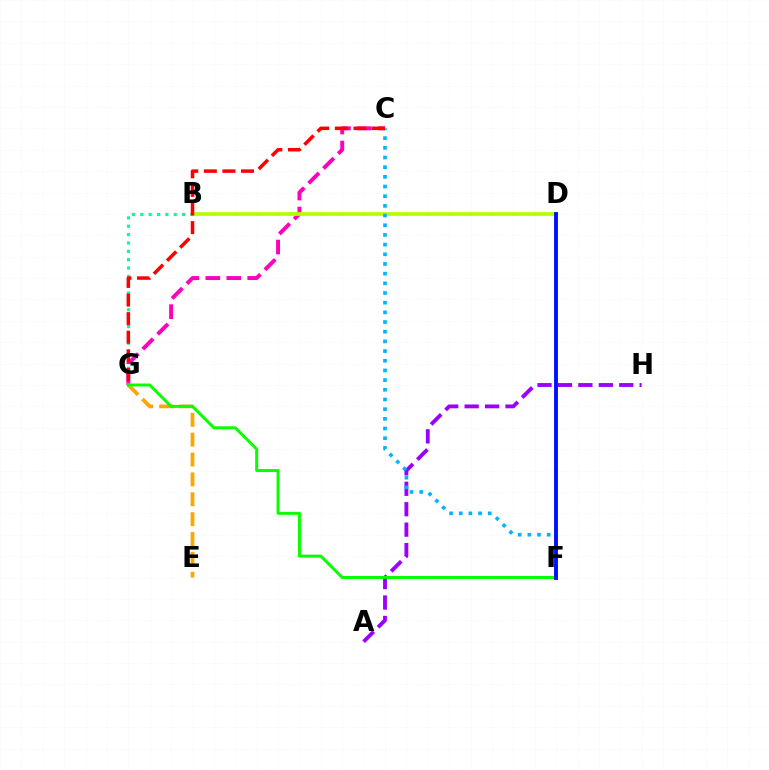{('A', 'H'): [{'color': '#9b00ff', 'line_style': 'dashed', 'thickness': 2.78}], ('C', 'G'): [{'color': '#ff00bd', 'line_style': 'dashed', 'thickness': 2.84}, {'color': '#ff0000', 'line_style': 'dashed', 'thickness': 2.53}], ('E', 'G'): [{'color': '#ffa500', 'line_style': 'dashed', 'thickness': 2.7}], ('B', 'G'): [{'color': '#00ff9d', 'line_style': 'dotted', 'thickness': 2.27}], ('B', 'D'): [{'color': '#b3ff00', 'line_style': 'solid', 'thickness': 2.65}], ('F', 'G'): [{'color': '#08ff00', 'line_style': 'solid', 'thickness': 2.14}], ('C', 'F'): [{'color': '#00b5ff', 'line_style': 'dotted', 'thickness': 2.63}], ('D', 'F'): [{'color': '#0010ff', 'line_style': 'solid', 'thickness': 2.79}]}